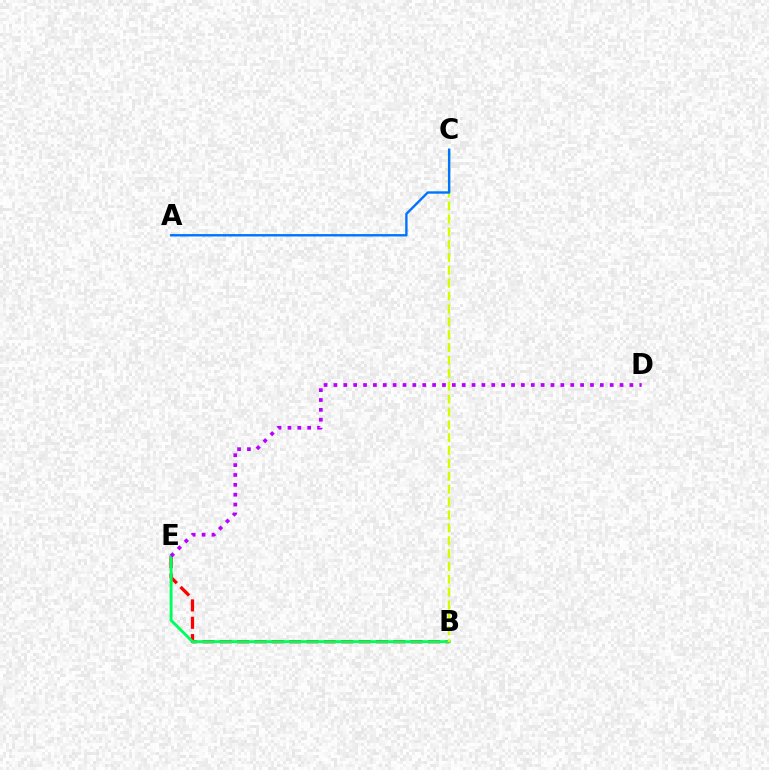{('B', 'E'): [{'color': '#ff0000', 'line_style': 'dashed', 'thickness': 2.36}, {'color': '#00ff5c', 'line_style': 'solid', 'thickness': 2.12}], ('B', 'C'): [{'color': '#d1ff00', 'line_style': 'dashed', 'thickness': 1.75}], ('D', 'E'): [{'color': '#b900ff', 'line_style': 'dotted', 'thickness': 2.68}], ('A', 'C'): [{'color': '#0074ff', 'line_style': 'solid', 'thickness': 1.73}]}